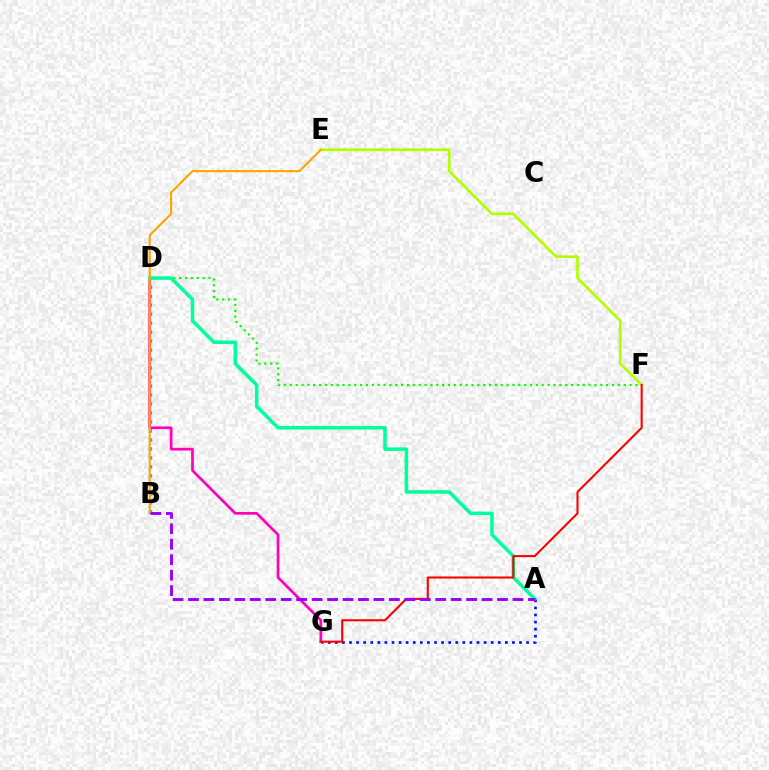{('E', 'F'): [{'color': '#b3ff00', 'line_style': 'solid', 'thickness': 1.94}], ('D', 'F'): [{'color': '#08ff00', 'line_style': 'dotted', 'thickness': 1.59}], ('B', 'D'): [{'color': '#00b5ff', 'line_style': 'dotted', 'thickness': 2.44}], ('D', 'G'): [{'color': '#ff00bd', 'line_style': 'solid', 'thickness': 1.94}], ('A', 'G'): [{'color': '#0010ff', 'line_style': 'dotted', 'thickness': 1.92}], ('A', 'D'): [{'color': '#00ff9d', 'line_style': 'solid', 'thickness': 2.54}], ('B', 'E'): [{'color': '#ffa500', 'line_style': 'solid', 'thickness': 1.53}], ('F', 'G'): [{'color': '#ff0000', 'line_style': 'solid', 'thickness': 1.5}], ('A', 'B'): [{'color': '#9b00ff', 'line_style': 'dashed', 'thickness': 2.1}]}